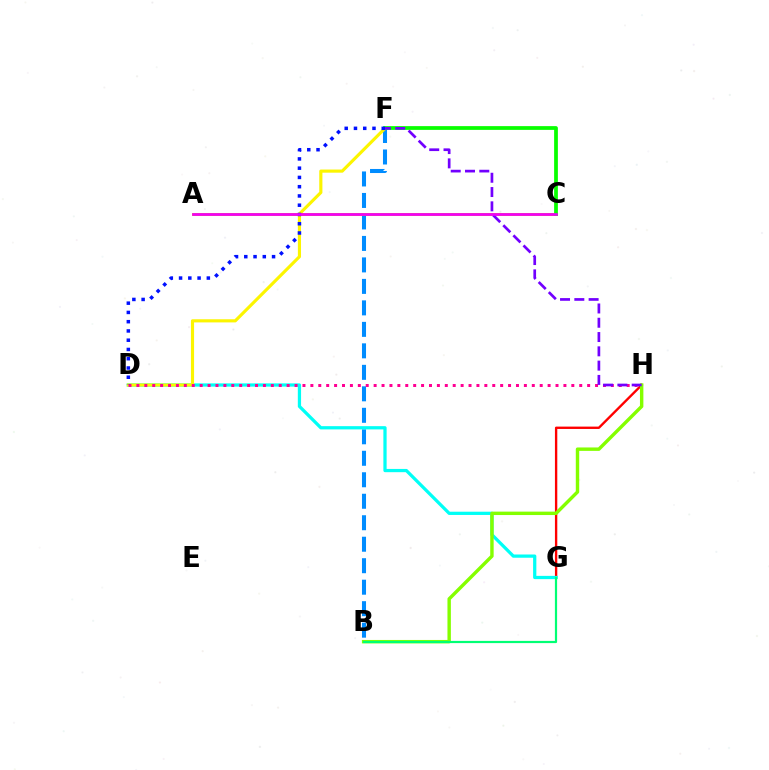{('G', 'H'): [{'color': '#ff0000', 'line_style': 'solid', 'thickness': 1.7}], ('B', 'F'): [{'color': '#008cff', 'line_style': 'dashed', 'thickness': 2.92}], ('D', 'G'): [{'color': '#00fff6', 'line_style': 'solid', 'thickness': 2.34}], ('B', 'H'): [{'color': '#84ff00', 'line_style': 'solid', 'thickness': 2.46}], ('D', 'F'): [{'color': '#fcf500', 'line_style': 'solid', 'thickness': 2.26}, {'color': '#0010ff', 'line_style': 'dotted', 'thickness': 2.52}], ('B', 'G'): [{'color': '#00ff74', 'line_style': 'solid', 'thickness': 1.59}], ('A', 'C'): [{'color': '#ff7c00', 'line_style': 'solid', 'thickness': 1.97}, {'color': '#ee00ff', 'line_style': 'solid', 'thickness': 1.87}], ('D', 'H'): [{'color': '#ff0094', 'line_style': 'dotted', 'thickness': 2.15}], ('C', 'F'): [{'color': '#08ff00', 'line_style': 'solid', 'thickness': 2.7}], ('F', 'H'): [{'color': '#7200ff', 'line_style': 'dashed', 'thickness': 1.94}]}